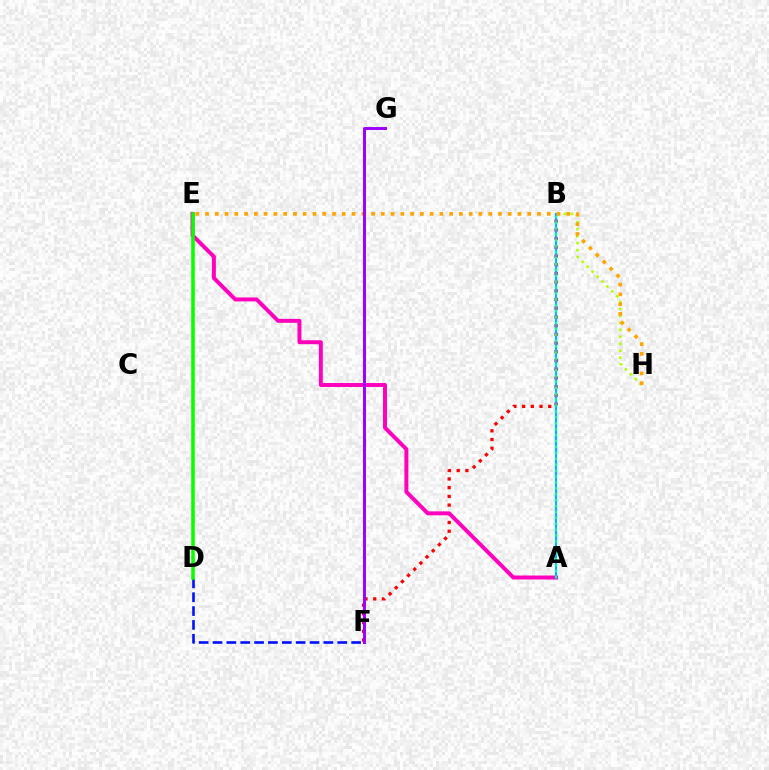{('D', 'F'): [{'color': '#0010ff', 'line_style': 'dashed', 'thickness': 1.88}], ('B', 'F'): [{'color': '#ff0000', 'line_style': 'dotted', 'thickness': 2.37}], ('A', 'E'): [{'color': '#ff00bd', 'line_style': 'solid', 'thickness': 2.85}], ('A', 'B'): [{'color': '#00b5ff', 'line_style': 'solid', 'thickness': 1.57}, {'color': '#00ff9d', 'line_style': 'dotted', 'thickness': 1.6}], ('D', 'E'): [{'color': '#08ff00', 'line_style': 'solid', 'thickness': 2.55}], ('B', 'H'): [{'color': '#b3ff00', 'line_style': 'dotted', 'thickness': 1.89}], ('E', 'H'): [{'color': '#ffa500', 'line_style': 'dotted', 'thickness': 2.65}], ('F', 'G'): [{'color': '#9b00ff', 'line_style': 'solid', 'thickness': 2.12}]}